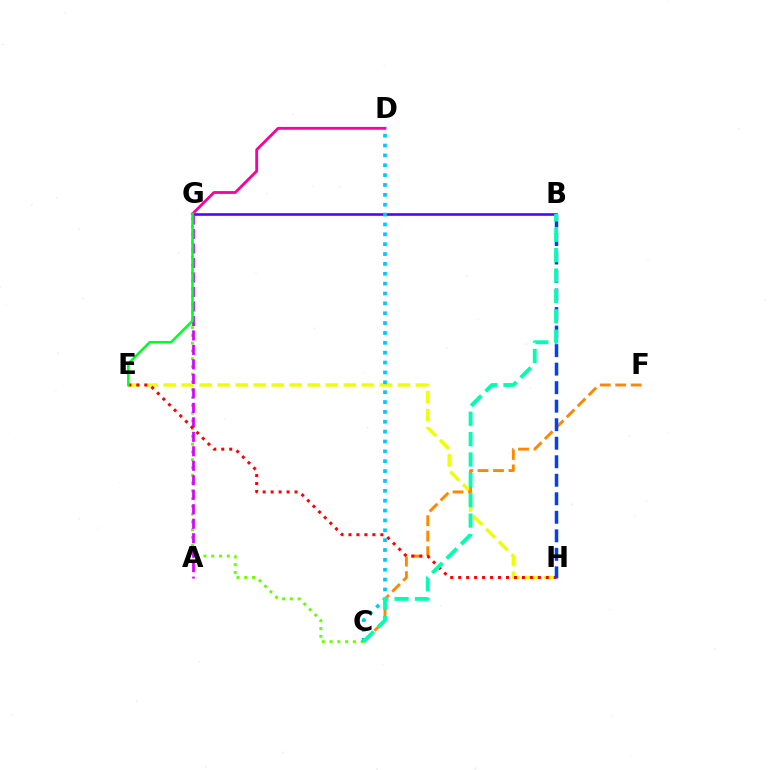{('B', 'G'): [{'color': '#4f00ff', 'line_style': 'solid', 'thickness': 1.86}], ('C', 'G'): [{'color': '#66ff00', 'line_style': 'dotted', 'thickness': 2.11}], ('E', 'H'): [{'color': '#eeff00', 'line_style': 'dashed', 'thickness': 2.45}, {'color': '#ff0000', 'line_style': 'dotted', 'thickness': 2.16}], ('C', 'F'): [{'color': '#ff8800', 'line_style': 'dashed', 'thickness': 2.1}], ('C', 'D'): [{'color': '#00c7ff', 'line_style': 'dotted', 'thickness': 2.68}], ('D', 'G'): [{'color': '#ff00a0', 'line_style': 'solid', 'thickness': 2.03}], ('A', 'G'): [{'color': '#d600ff', 'line_style': 'dashed', 'thickness': 1.97}], ('B', 'H'): [{'color': '#003fff', 'line_style': 'dashed', 'thickness': 2.52}], ('E', 'G'): [{'color': '#00ff27', 'line_style': 'solid', 'thickness': 1.85}], ('B', 'C'): [{'color': '#00ffaf', 'line_style': 'dashed', 'thickness': 2.77}]}